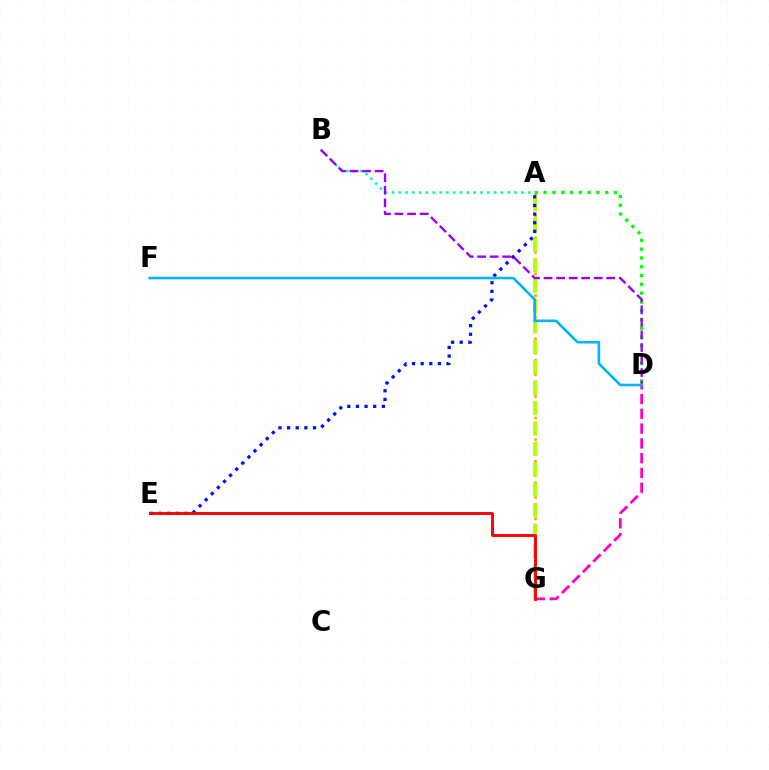{('A', 'B'): [{'color': '#00ff9d', 'line_style': 'dotted', 'thickness': 1.85}], ('A', 'G'): [{'color': '#ffa500', 'line_style': 'dotted', 'thickness': 1.96}, {'color': '#b3ff00', 'line_style': 'dashed', 'thickness': 2.77}], ('D', 'G'): [{'color': '#ff00bd', 'line_style': 'dashed', 'thickness': 2.01}], ('A', 'E'): [{'color': '#0010ff', 'line_style': 'dotted', 'thickness': 2.35}], ('E', 'G'): [{'color': '#ff0000', 'line_style': 'solid', 'thickness': 2.08}], ('A', 'D'): [{'color': '#08ff00', 'line_style': 'dotted', 'thickness': 2.39}], ('B', 'D'): [{'color': '#9b00ff', 'line_style': 'dashed', 'thickness': 1.7}], ('D', 'F'): [{'color': '#00b5ff', 'line_style': 'solid', 'thickness': 1.88}]}